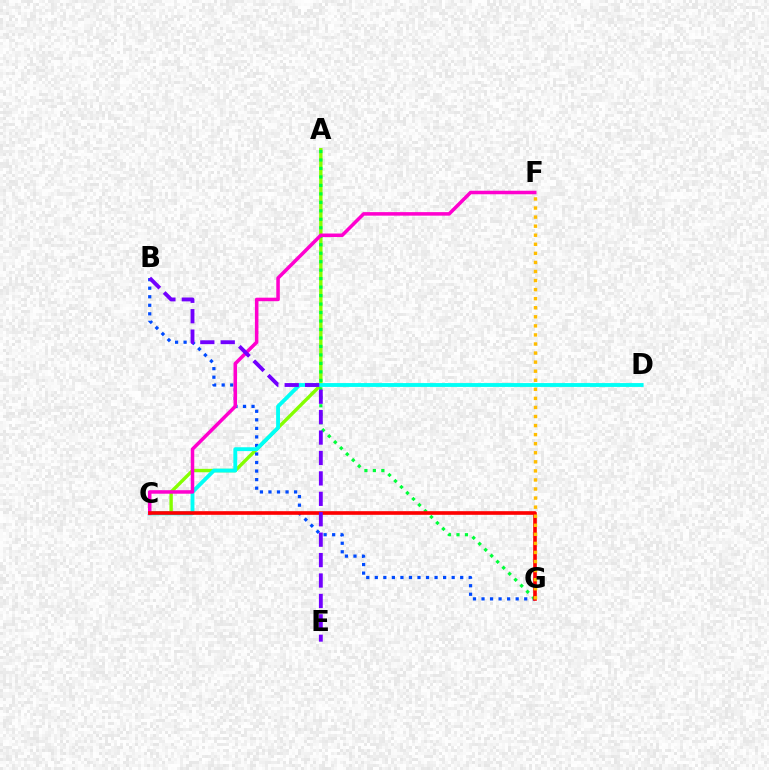{('A', 'C'): [{'color': '#84ff00', 'line_style': 'solid', 'thickness': 2.44}], ('B', 'G'): [{'color': '#004bff', 'line_style': 'dotted', 'thickness': 2.32}], ('A', 'G'): [{'color': '#00ff39', 'line_style': 'dotted', 'thickness': 2.3}], ('C', 'D'): [{'color': '#00fff6', 'line_style': 'solid', 'thickness': 2.77}], ('C', 'F'): [{'color': '#ff00cf', 'line_style': 'solid', 'thickness': 2.54}], ('C', 'G'): [{'color': '#ff0000', 'line_style': 'solid', 'thickness': 2.62}], ('B', 'E'): [{'color': '#7200ff', 'line_style': 'dashed', 'thickness': 2.77}], ('F', 'G'): [{'color': '#ffbd00', 'line_style': 'dotted', 'thickness': 2.46}]}